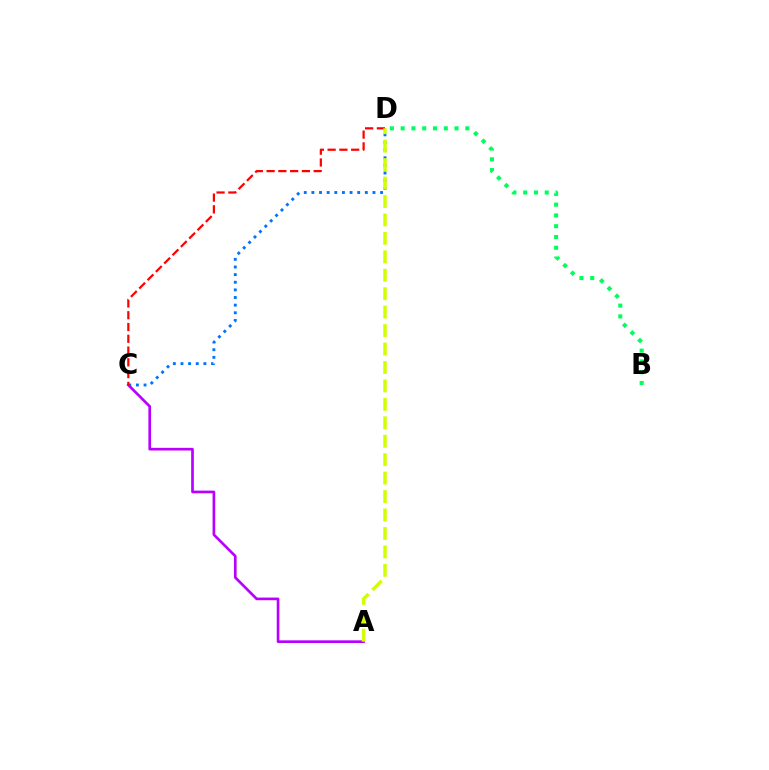{('C', 'D'): [{'color': '#0074ff', 'line_style': 'dotted', 'thickness': 2.07}, {'color': '#ff0000', 'line_style': 'dashed', 'thickness': 1.6}], ('B', 'D'): [{'color': '#00ff5c', 'line_style': 'dotted', 'thickness': 2.93}], ('A', 'C'): [{'color': '#b900ff', 'line_style': 'solid', 'thickness': 1.92}], ('A', 'D'): [{'color': '#d1ff00', 'line_style': 'dashed', 'thickness': 2.51}]}